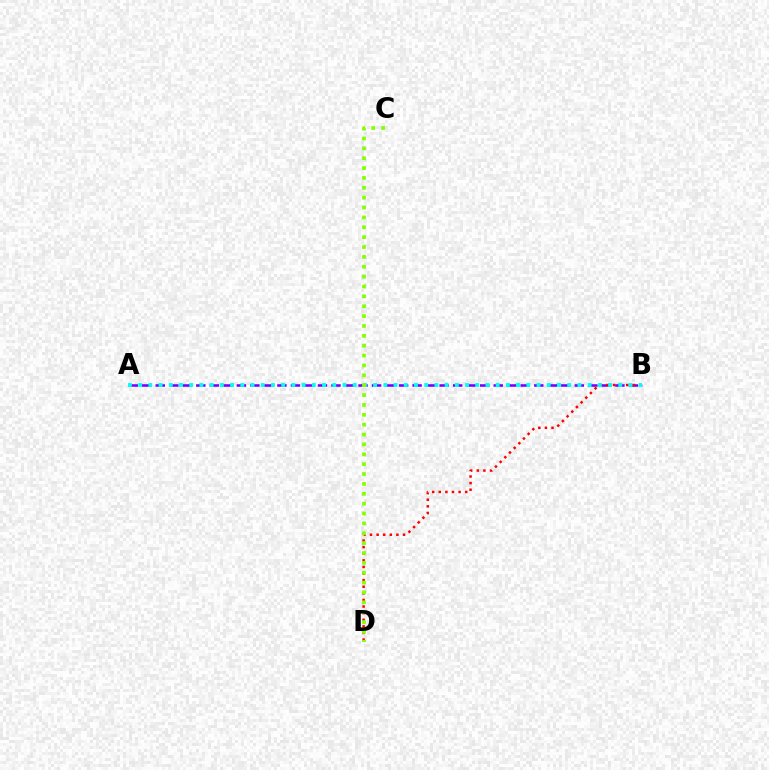{('A', 'B'): [{'color': '#7200ff', 'line_style': 'dashed', 'thickness': 1.84}, {'color': '#00fff6', 'line_style': 'dotted', 'thickness': 2.78}], ('B', 'D'): [{'color': '#ff0000', 'line_style': 'dotted', 'thickness': 1.79}], ('C', 'D'): [{'color': '#84ff00', 'line_style': 'dotted', 'thickness': 2.68}]}